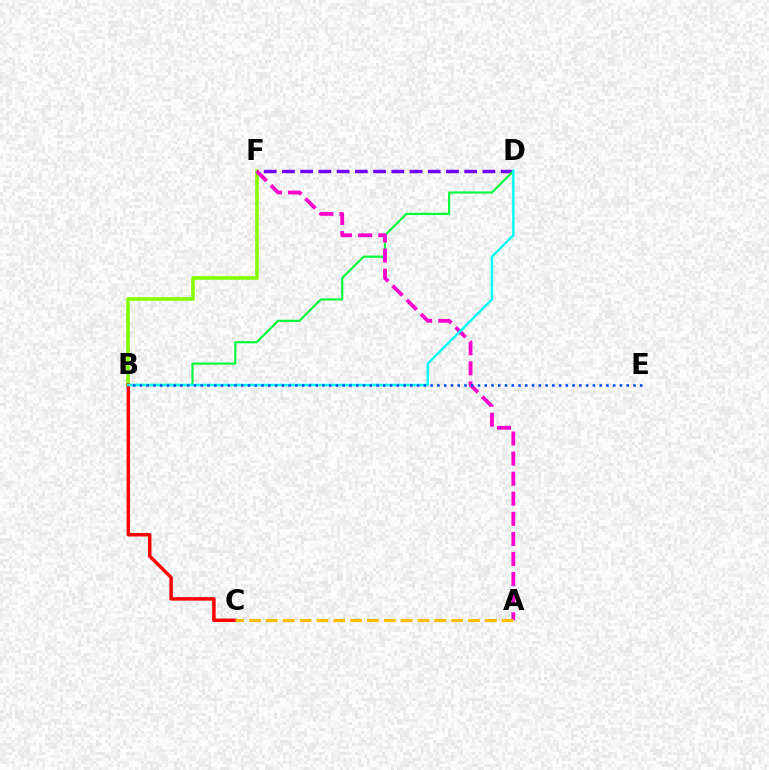{('B', 'F'): [{'color': '#84ff00', 'line_style': 'solid', 'thickness': 2.59}], ('D', 'F'): [{'color': '#7200ff', 'line_style': 'dashed', 'thickness': 2.48}], ('B', 'D'): [{'color': '#00ff39', 'line_style': 'solid', 'thickness': 1.56}, {'color': '#00fff6', 'line_style': 'solid', 'thickness': 1.76}], ('B', 'C'): [{'color': '#ff0000', 'line_style': 'solid', 'thickness': 2.5}], ('A', 'F'): [{'color': '#ff00cf', 'line_style': 'dashed', 'thickness': 2.73}], ('A', 'C'): [{'color': '#ffbd00', 'line_style': 'dashed', 'thickness': 2.29}], ('B', 'E'): [{'color': '#004bff', 'line_style': 'dotted', 'thickness': 1.84}]}